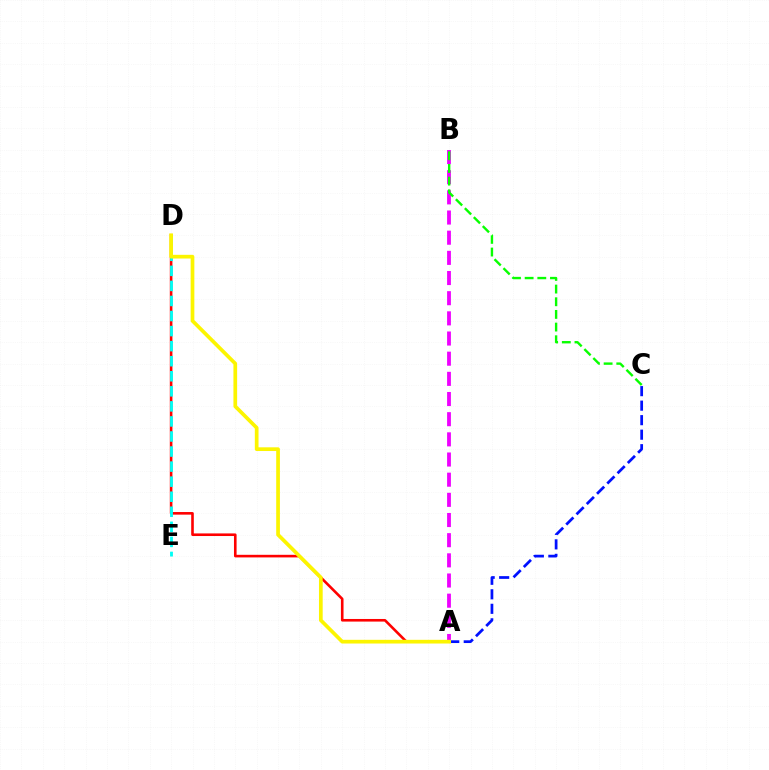{('A', 'B'): [{'color': '#ee00ff', 'line_style': 'dashed', 'thickness': 2.74}], ('B', 'C'): [{'color': '#08ff00', 'line_style': 'dashed', 'thickness': 1.72}], ('A', 'D'): [{'color': '#ff0000', 'line_style': 'solid', 'thickness': 1.88}, {'color': '#fcf500', 'line_style': 'solid', 'thickness': 2.67}], ('D', 'E'): [{'color': '#00fff6', 'line_style': 'dashed', 'thickness': 2.05}], ('A', 'C'): [{'color': '#0010ff', 'line_style': 'dashed', 'thickness': 1.97}]}